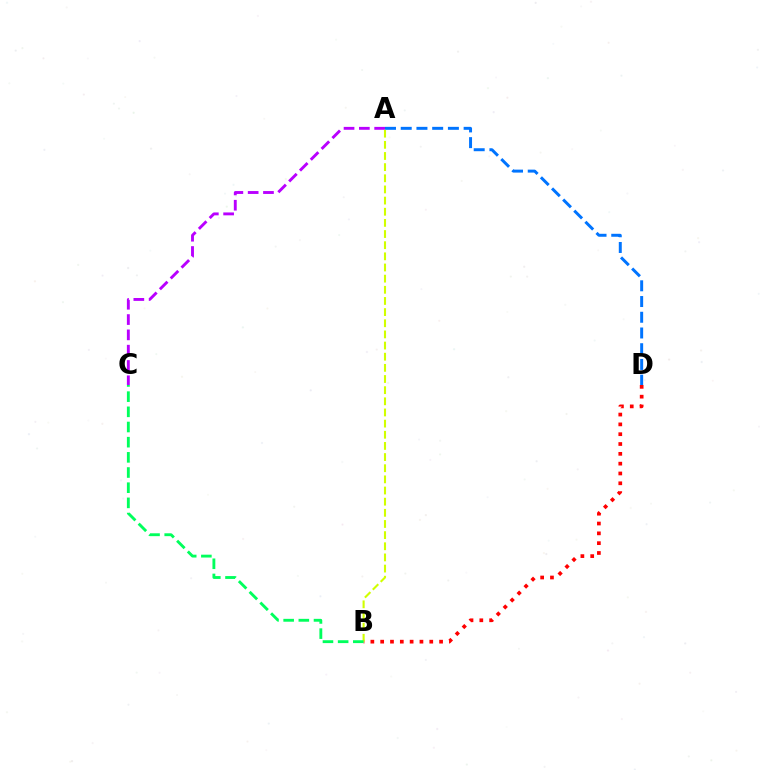{('A', 'D'): [{'color': '#0074ff', 'line_style': 'dashed', 'thickness': 2.14}], ('A', 'C'): [{'color': '#b900ff', 'line_style': 'dashed', 'thickness': 2.08}], ('B', 'D'): [{'color': '#ff0000', 'line_style': 'dotted', 'thickness': 2.67}], ('A', 'B'): [{'color': '#d1ff00', 'line_style': 'dashed', 'thickness': 1.51}], ('B', 'C'): [{'color': '#00ff5c', 'line_style': 'dashed', 'thickness': 2.06}]}